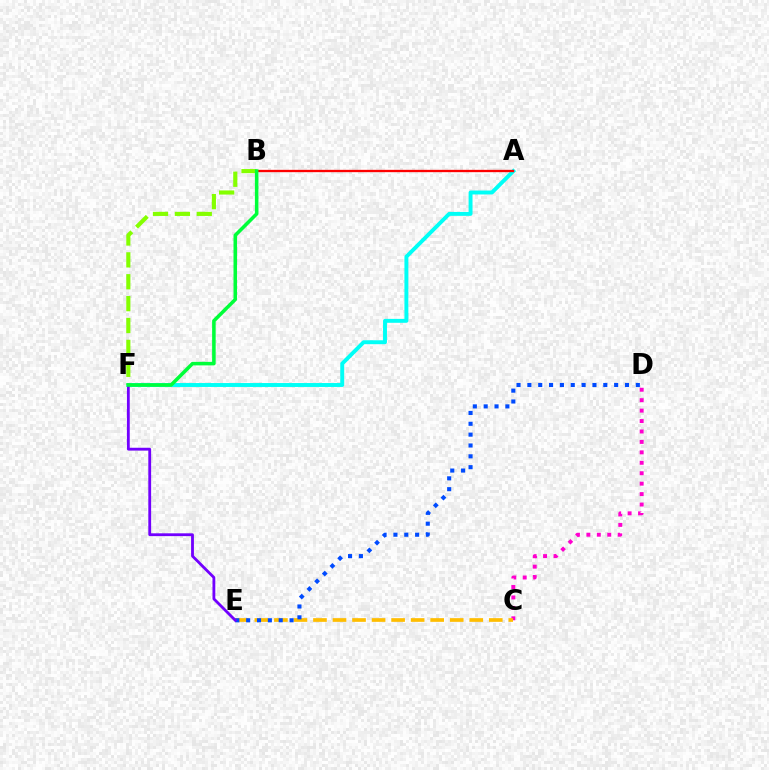{('C', 'D'): [{'color': '#ff00cf', 'line_style': 'dotted', 'thickness': 2.84}], ('C', 'E'): [{'color': '#ffbd00', 'line_style': 'dashed', 'thickness': 2.65}], ('D', 'E'): [{'color': '#004bff', 'line_style': 'dotted', 'thickness': 2.95}], ('A', 'F'): [{'color': '#00fff6', 'line_style': 'solid', 'thickness': 2.82}], ('A', 'B'): [{'color': '#ff0000', 'line_style': 'solid', 'thickness': 1.67}], ('E', 'F'): [{'color': '#7200ff', 'line_style': 'solid', 'thickness': 2.03}], ('B', 'F'): [{'color': '#84ff00', 'line_style': 'dashed', 'thickness': 2.97}, {'color': '#00ff39', 'line_style': 'solid', 'thickness': 2.55}]}